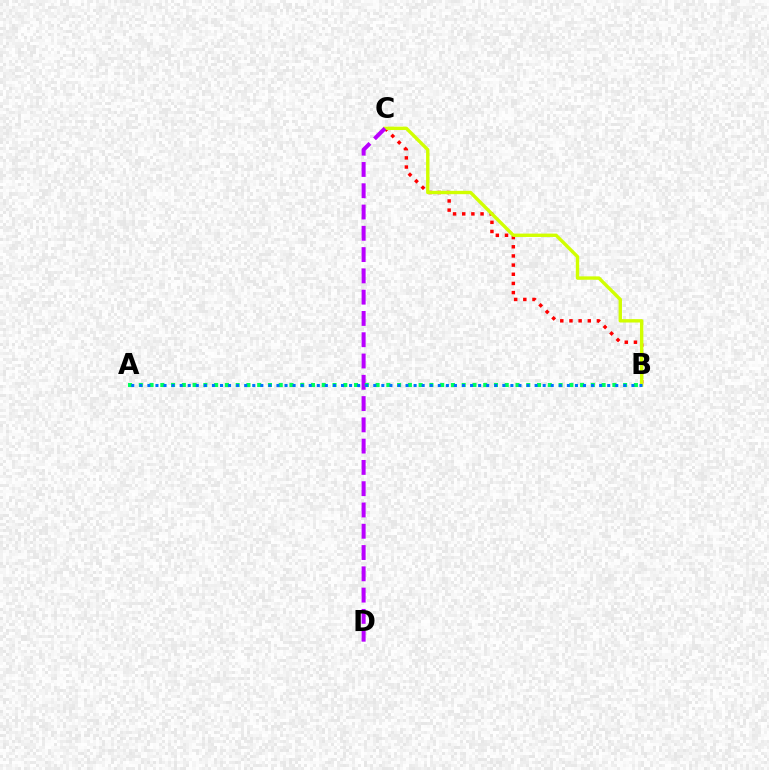{('B', 'C'): [{'color': '#ff0000', 'line_style': 'dotted', 'thickness': 2.49}, {'color': '#d1ff00', 'line_style': 'solid', 'thickness': 2.43}], ('C', 'D'): [{'color': '#b900ff', 'line_style': 'dashed', 'thickness': 2.89}], ('A', 'B'): [{'color': '#00ff5c', 'line_style': 'dotted', 'thickness': 2.92}, {'color': '#0074ff', 'line_style': 'dotted', 'thickness': 2.19}]}